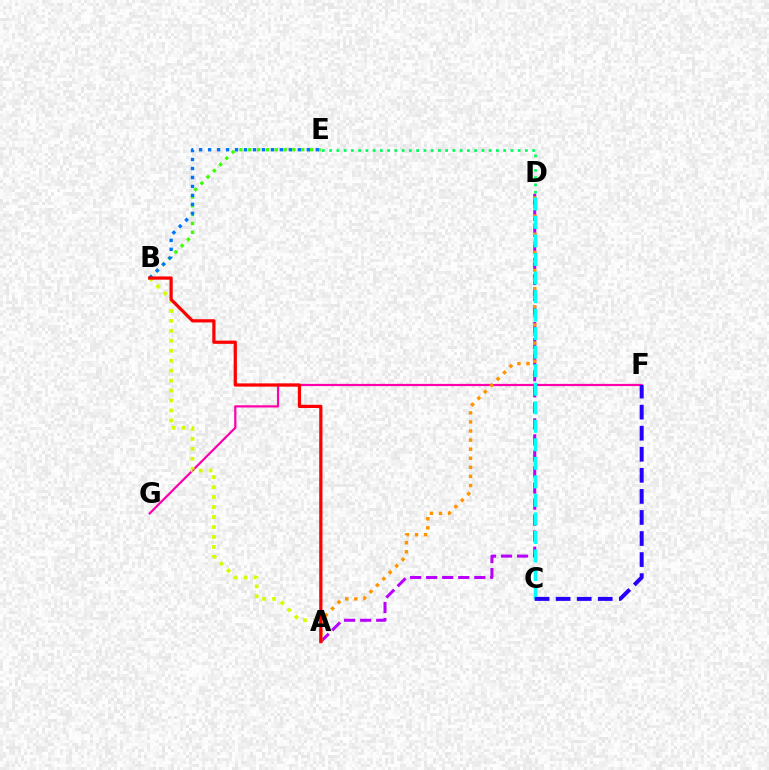{('A', 'D'): [{'color': '#b900ff', 'line_style': 'dashed', 'thickness': 2.18}, {'color': '#ff9400', 'line_style': 'dotted', 'thickness': 2.47}], ('F', 'G'): [{'color': '#ff00ac', 'line_style': 'solid', 'thickness': 1.6}], ('B', 'E'): [{'color': '#3dff00', 'line_style': 'dotted', 'thickness': 2.4}, {'color': '#0074ff', 'line_style': 'dotted', 'thickness': 2.44}], ('A', 'B'): [{'color': '#d1ff00', 'line_style': 'dotted', 'thickness': 2.71}, {'color': '#ff0000', 'line_style': 'solid', 'thickness': 2.33}], ('C', 'D'): [{'color': '#00fff6', 'line_style': 'dashed', 'thickness': 2.52}], ('D', 'E'): [{'color': '#00ff5c', 'line_style': 'dotted', 'thickness': 1.97}], ('C', 'F'): [{'color': '#2500ff', 'line_style': 'dashed', 'thickness': 2.86}]}